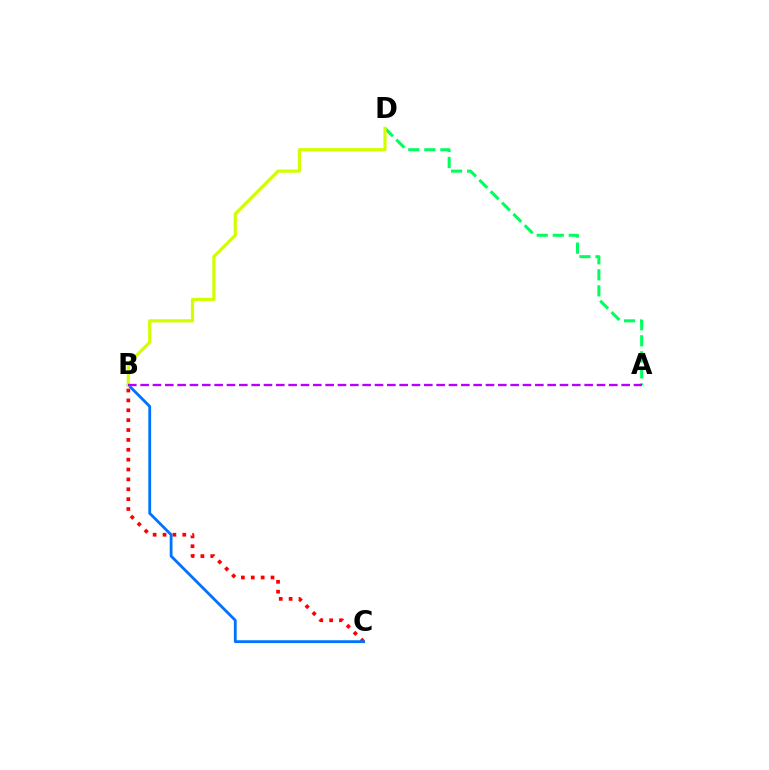{('B', 'C'): [{'color': '#ff0000', 'line_style': 'dotted', 'thickness': 2.68}, {'color': '#0074ff', 'line_style': 'solid', 'thickness': 2.03}], ('A', 'D'): [{'color': '#00ff5c', 'line_style': 'dashed', 'thickness': 2.18}], ('B', 'D'): [{'color': '#d1ff00', 'line_style': 'solid', 'thickness': 2.31}], ('A', 'B'): [{'color': '#b900ff', 'line_style': 'dashed', 'thickness': 1.68}]}